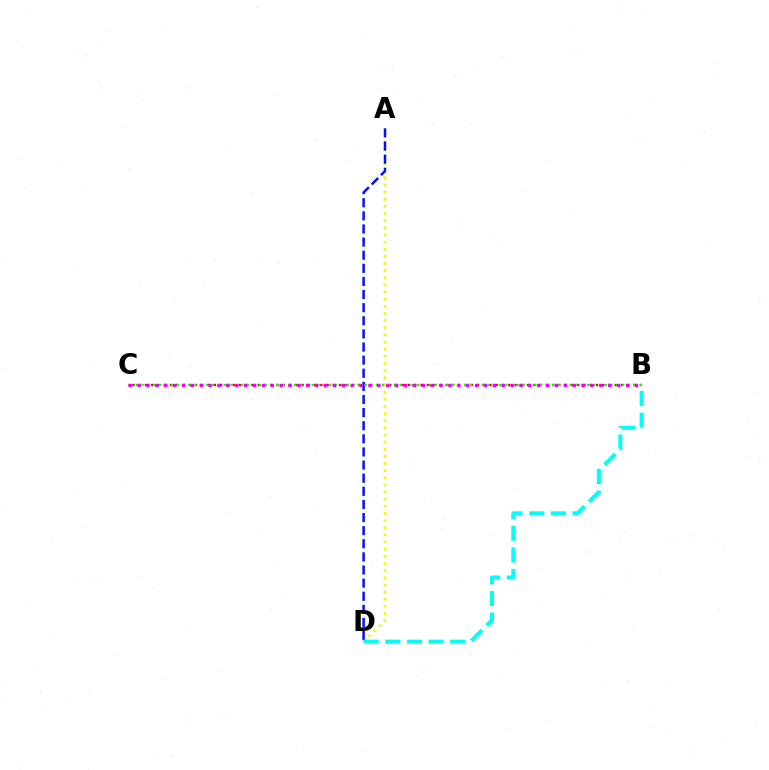{('B', 'C'): [{'color': '#ff0000', 'line_style': 'dotted', 'thickness': 1.7}, {'color': '#08ff00', 'line_style': 'dotted', 'thickness': 1.59}, {'color': '#ee00ff', 'line_style': 'dotted', 'thickness': 2.41}], ('A', 'D'): [{'color': '#fcf500', 'line_style': 'dotted', 'thickness': 1.94}, {'color': '#0010ff', 'line_style': 'dashed', 'thickness': 1.78}], ('B', 'D'): [{'color': '#00fff6', 'line_style': 'dashed', 'thickness': 2.94}]}